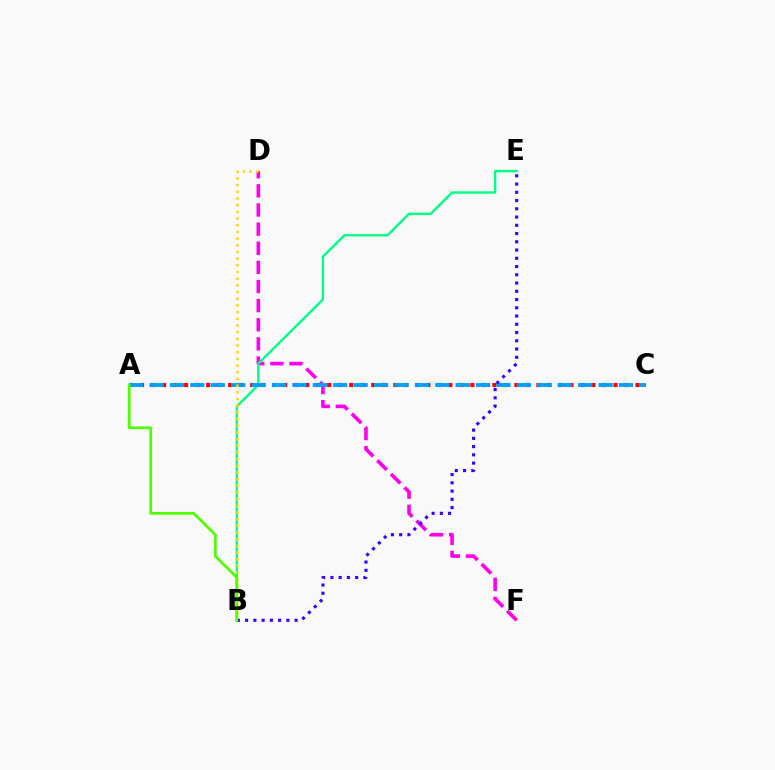{('A', 'C'): [{'color': '#ff0000', 'line_style': 'dotted', 'thickness': 2.99}, {'color': '#009eff', 'line_style': 'dashed', 'thickness': 2.77}], ('D', 'F'): [{'color': '#ff00ed', 'line_style': 'dashed', 'thickness': 2.6}], ('B', 'E'): [{'color': '#00ff86', 'line_style': 'solid', 'thickness': 1.72}, {'color': '#3700ff', 'line_style': 'dotted', 'thickness': 2.24}], ('B', 'D'): [{'color': '#ffd500', 'line_style': 'dotted', 'thickness': 1.82}], ('A', 'B'): [{'color': '#4fff00', 'line_style': 'solid', 'thickness': 1.99}]}